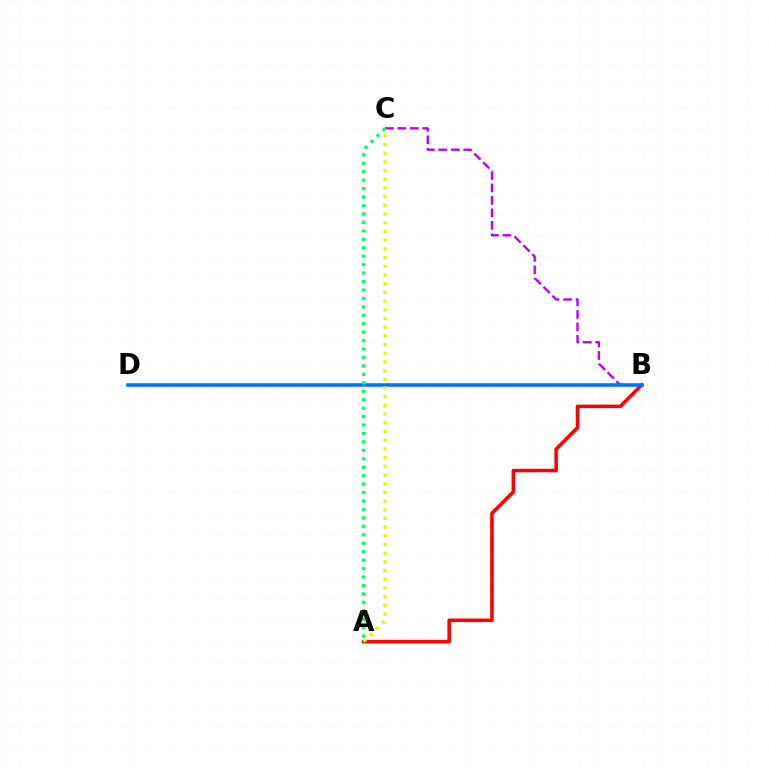{('B', 'C'): [{'color': '#b900ff', 'line_style': 'dashed', 'thickness': 1.69}], ('A', 'B'): [{'color': '#ff0000', 'line_style': 'solid', 'thickness': 2.55}], ('B', 'D'): [{'color': '#0074ff', 'line_style': 'solid', 'thickness': 2.59}], ('A', 'C'): [{'color': '#d1ff00', 'line_style': 'dotted', 'thickness': 2.36}, {'color': '#00ff5c', 'line_style': 'dotted', 'thickness': 2.29}]}